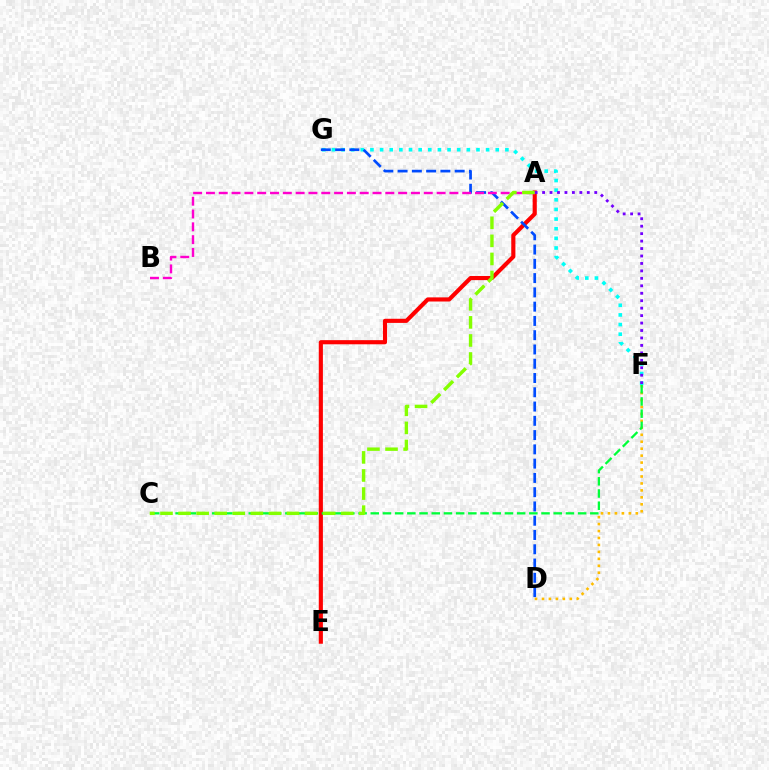{('D', 'F'): [{'color': '#ffbd00', 'line_style': 'dotted', 'thickness': 1.89}], ('A', 'E'): [{'color': '#ff0000', 'line_style': 'solid', 'thickness': 2.97}], ('C', 'F'): [{'color': '#00ff39', 'line_style': 'dashed', 'thickness': 1.66}], ('F', 'G'): [{'color': '#00fff6', 'line_style': 'dotted', 'thickness': 2.62}], ('D', 'G'): [{'color': '#004bff', 'line_style': 'dashed', 'thickness': 1.94}], ('A', 'F'): [{'color': '#7200ff', 'line_style': 'dotted', 'thickness': 2.02}], ('A', 'B'): [{'color': '#ff00cf', 'line_style': 'dashed', 'thickness': 1.74}], ('A', 'C'): [{'color': '#84ff00', 'line_style': 'dashed', 'thickness': 2.46}]}